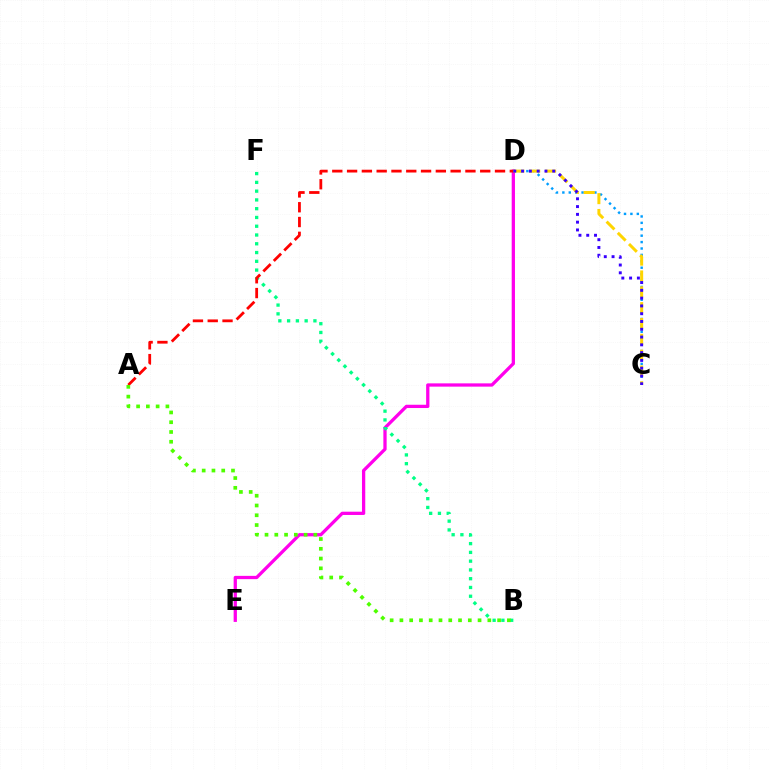{('D', 'E'): [{'color': '#ff00ed', 'line_style': 'solid', 'thickness': 2.36}], ('C', 'D'): [{'color': '#009eff', 'line_style': 'dotted', 'thickness': 1.74}, {'color': '#ffd500', 'line_style': 'dashed', 'thickness': 2.15}, {'color': '#3700ff', 'line_style': 'dotted', 'thickness': 2.12}], ('B', 'F'): [{'color': '#00ff86', 'line_style': 'dotted', 'thickness': 2.38}], ('A', 'D'): [{'color': '#ff0000', 'line_style': 'dashed', 'thickness': 2.01}], ('A', 'B'): [{'color': '#4fff00', 'line_style': 'dotted', 'thickness': 2.65}]}